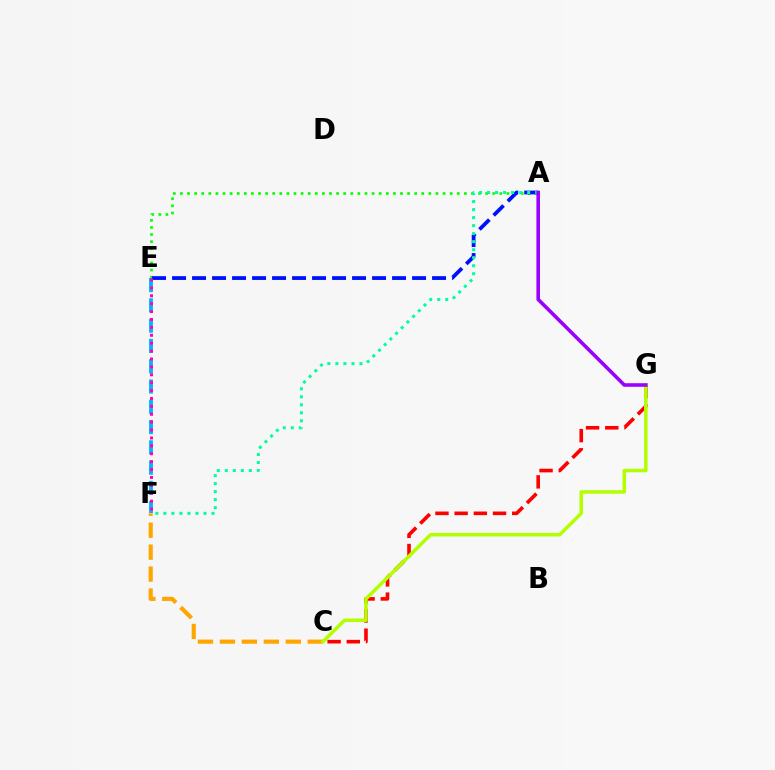{('C', 'F'): [{'color': '#ffa500', 'line_style': 'dashed', 'thickness': 2.98}], ('E', 'F'): [{'color': '#00b5ff', 'line_style': 'dashed', 'thickness': 2.76}, {'color': '#ff00bd', 'line_style': 'dotted', 'thickness': 2.15}], ('C', 'G'): [{'color': '#ff0000', 'line_style': 'dashed', 'thickness': 2.61}, {'color': '#b3ff00', 'line_style': 'solid', 'thickness': 2.53}], ('A', 'E'): [{'color': '#08ff00', 'line_style': 'dotted', 'thickness': 1.93}, {'color': '#0010ff', 'line_style': 'dashed', 'thickness': 2.72}], ('A', 'F'): [{'color': '#00ff9d', 'line_style': 'dotted', 'thickness': 2.18}], ('A', 'G'): [{'color': '#9b00ff', 'line_style': 'solid', 'thickness': 2.58}]}